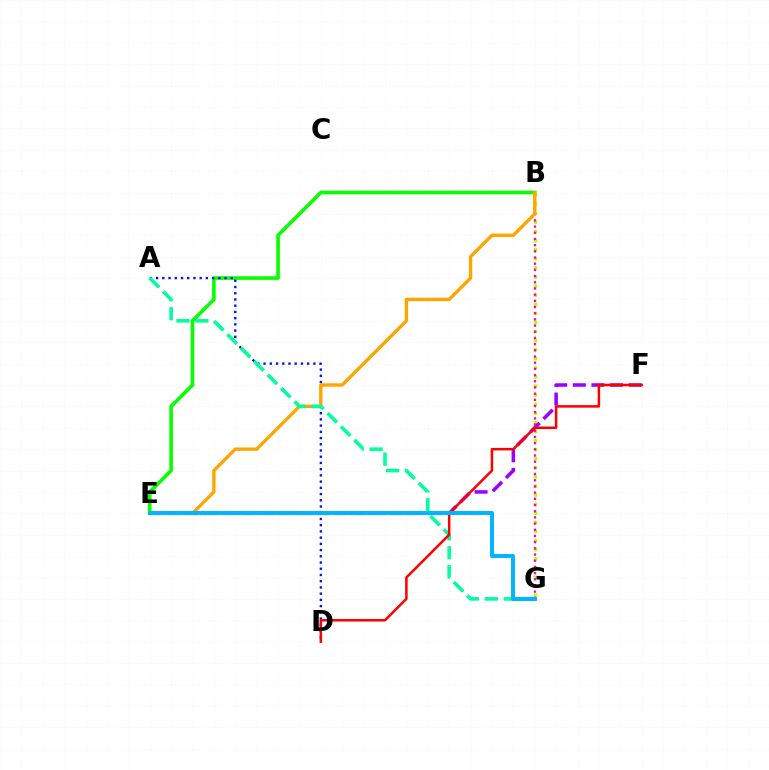{('B', 'G'): [{'color': '#b3ff00', 'line_style': 'dotted', 'thickness': 2.47}, {'color': '#ff00bd', 'line_style': 'dotted', 'thickness': 1.68}], ('B', 'E'): [{'color': '#08ff00', 'line_style': 'solid', 'thickness': 2.6}, {'color': '#ffa500', 'line_style': 'solid', 'thickness': 2.42}], ('E', 'F'): [{'color': '#9b00ff', 'line_style': 'dashed', 'thickness': 2.53}], ('A', 'D'): [{'color': '#0010ff', 'line_style': 'dotted', 'thickness': 1.69}], ('A', 'G'): [{'color': '#00ff9d', 'line_style': 'dashed', 'thickness': 2.57}], ('D', 'F'): [{'color': '#ff0000', 'line_style': 'solid', 'thickness': 1.81}], ('E', 'G'): [{'color': '#00b5ff', 'line_style': 'solid', 'thickness': 2.84}]}